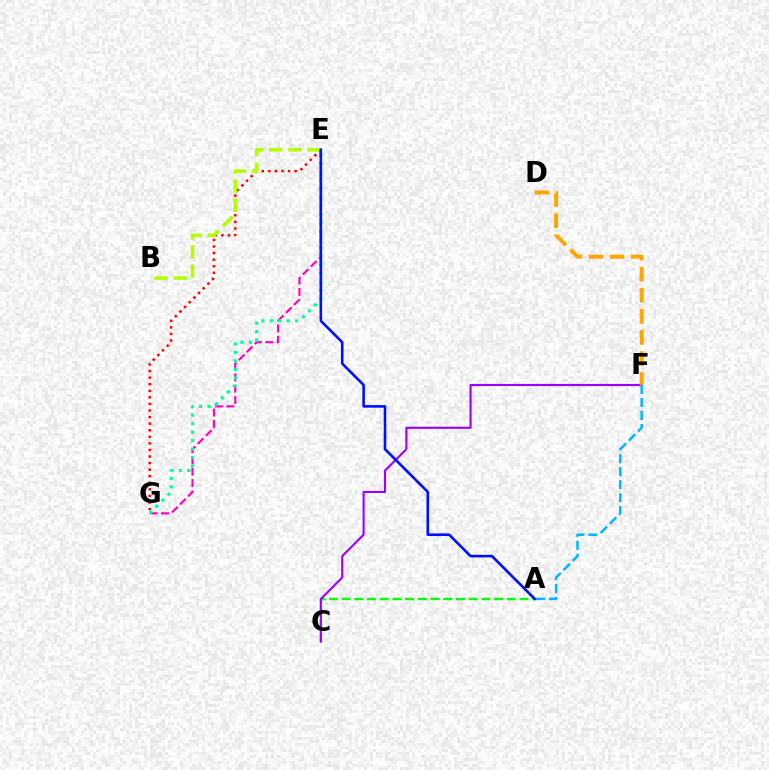{('A', 'C'): [{'color': '#08ff00', 'line_style': 'dashed', 'thickness': 1.73}], ('C', 'F'): [{'color': '#9b00ff', 'line_style': 'solid', 'thickness': 1.52}], ('A', 'F'): [{'color': '#00b5ff', 'line_style': 'dashed', 'thickness': 1.77}], ('E', 'G'): [{'color': '#ff0000', 'line_style': 'dotted', 'thickness': 1.79}, {'color': '#ff00bd', 'line_style': 'dashed', 'thickness': 1.54}, {'color': '#00ff9d', 'line_style': 'dotted', 'thickness': 2.3}], ('D', 'F'): [{'color': '#ffa500', 'line_style': 'dashed', 'thickness': 2.86}], ('B', 'E'): [{'color': '#b3ff00', 'line_style': 'dashed', 'thickness': 2.61}], ('A', 'E'): [{'color': '#0010ff', 'line_style': 'solid', 'thickness': 1.88}]}